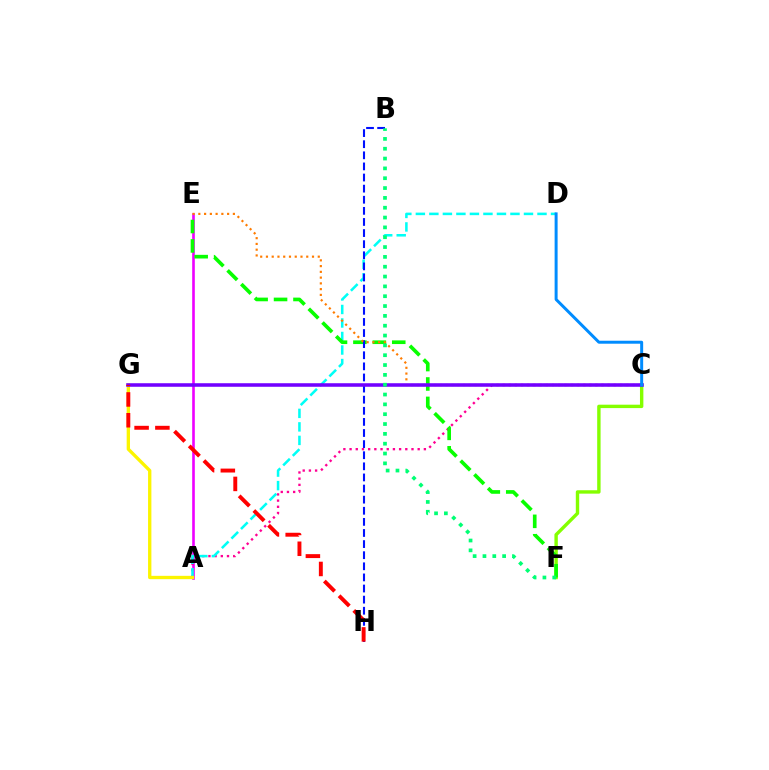{('A', 'E'): [{'color': '#ee00ff', 'line_style': 'solid', 'thickness': 1.89}], ('A', 'C'): [{'color': '#ff0094', 'line_style': 'dotted', 'thickness': 1.68}], ('A', 'D'): [{'color': '#00fff6', 'line_style': 'dashed', 'thickness': 1.84}], ('C', 'F'): [{'color': '#84ff00', 'line_style': 'solid', 'thickness': 2.45}], ('E', 'F'): [{'color': '#08ff00', 'line_style': 'dashed', 'thickness': 2.64}], ('A', 'G'): [{'color': '#fcf500', 'line_style': 'solid', 'thickness': 2.4}], ('B', 'H'): [{'color': '#0010ff', 'line_style': 'dashed', 'thickness': 1.51}], ('C', 'E'): [{'color': '#ff7c00', 'line_style': 'dotted', 'thickness': 1.56}], ('C', 'G'): [{'color': '#7200ff', 'line_style': 'solid', 'thickness': 2.55}], ('C', 'D'): [{'color': '#008cff', 'line_style': 'solid', 'thickness': 2.14}], ('G', 'H'): [{'color': '#ff0000', 'line_style': 'dashed', 'thickness': 2.82}], ('B', 'F'): [{'color': '#00ff74', 'line_style': 'dotted', 'thickness': 2.67}]}